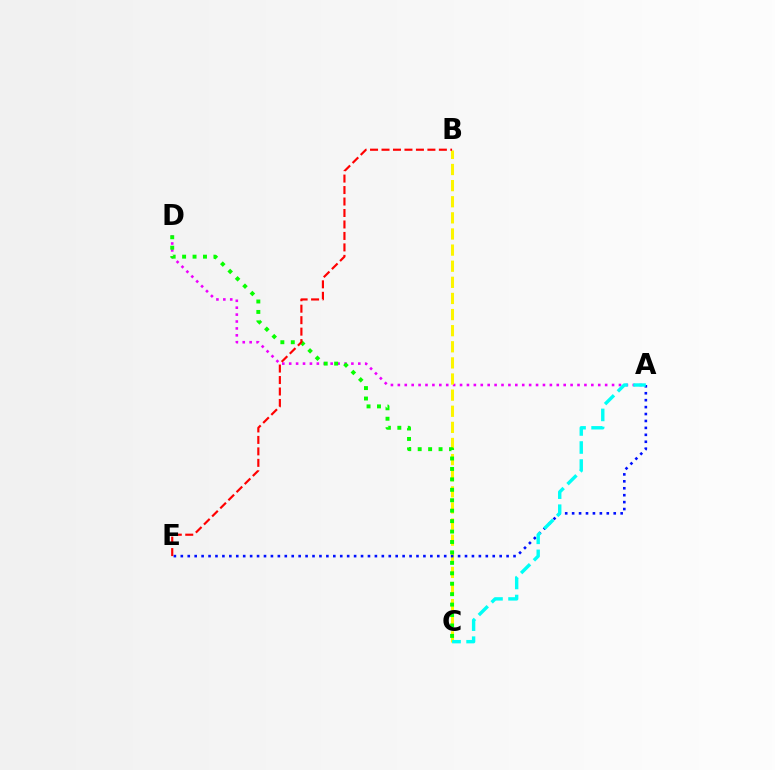{('A', 'D'): [{'color': '#ee00ff', 'line_style': 'dotted', 'thickness': 1.88}], ('B', 'C'): [{'color': '#fcf500', 'line_style': 'dashed', 'thickness': 2.19}], ('A', 'E'): [{'color': '#0010ff', 'line_style': 'dotted', 'thickness': 1.88}], ('C', 'D'): [{'color': '#08ff00', 'line_style': 'dotted', 'thickness': 2.84}], ('A', 'C'): [{'color': '#00fff6', 'line_style': 'dashed', 'thickness': 2.45}], ('B', 'E'): [{'color': '#ff0000', 'line_style': 'dashed', 'thickness': 1.56}]}